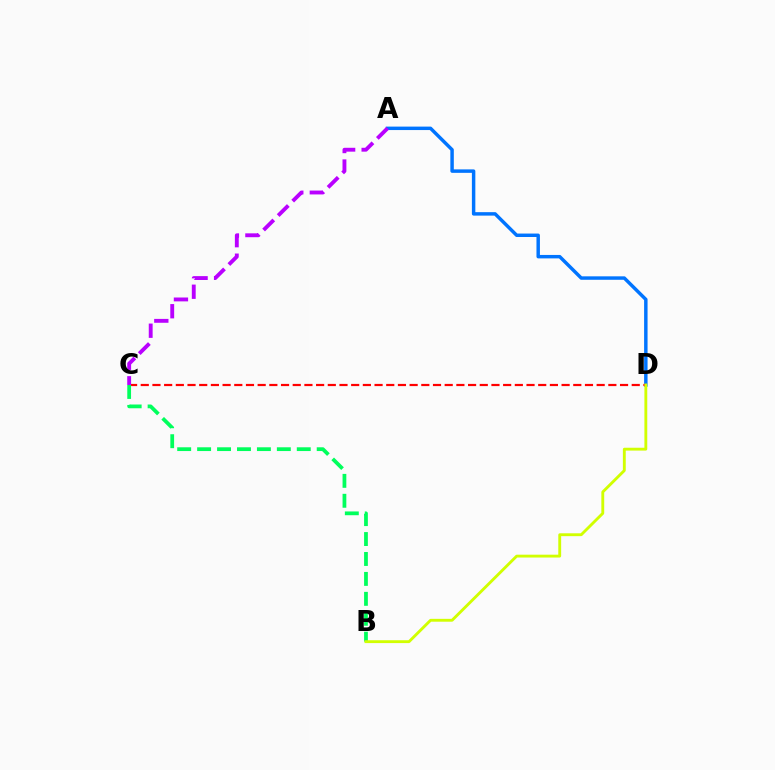{('A', 'D'): [{'color': '#0074ff', 'line_style': 'solid', 'thickness': 2.49}], ('C', 'D'): [{'color': '#ff0000', 'line_style': 'dashed', 'thickness': 1.59}], ('B', 'C'): [{'color': '#00ff5c', 'line_style': 'dashed', 'thickness': 2.71}], ('B', 'D'): [{'color': '#d1ff00', 'line_style': 'solid', 'thickness': 2.06}], ('A', 'C'): [{'color': '#b900ff', 'line_style': 'dashed', 'thickness': 2.79}]}